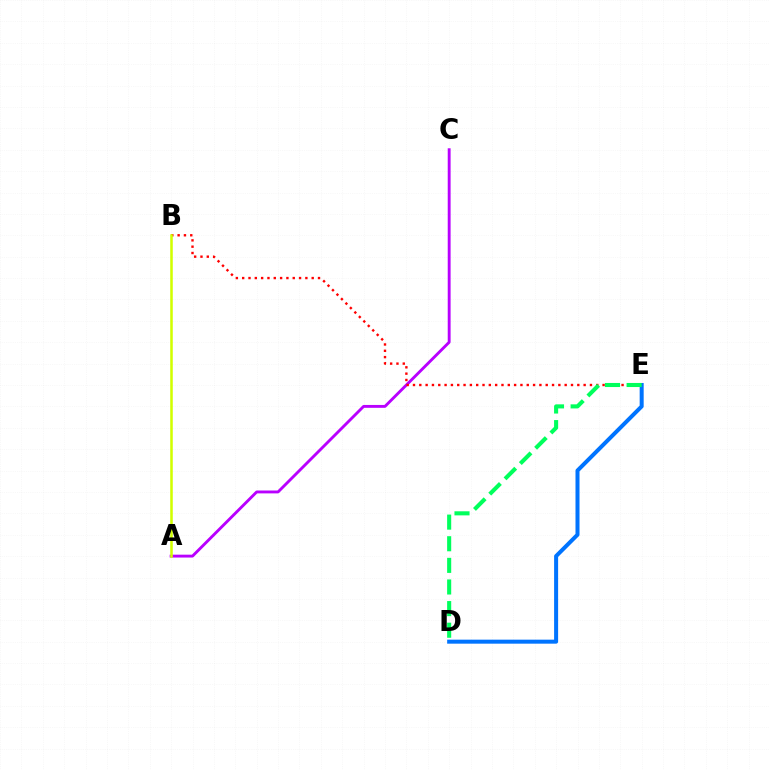{('A', 'C'): [{'color': '#b900ff', 'line_style': 'solid', 'thickness': 2.07}], ('B', 'E'): [{'color': '#ff0000', 'line_style': 'dotted', 'thickness': 1.72}], ('A', 'B'): [{'color': '#d1ff00', 'line_style': 'solid', 'thickness': 1.84}], ('D', 'E'): [{'color': '#0074ff', 'line_style': 'solid', 'thickness': 2.89}, {'color': '#00ff5c', 'line_style': 'dashed', 'thickness': 2.94}]}